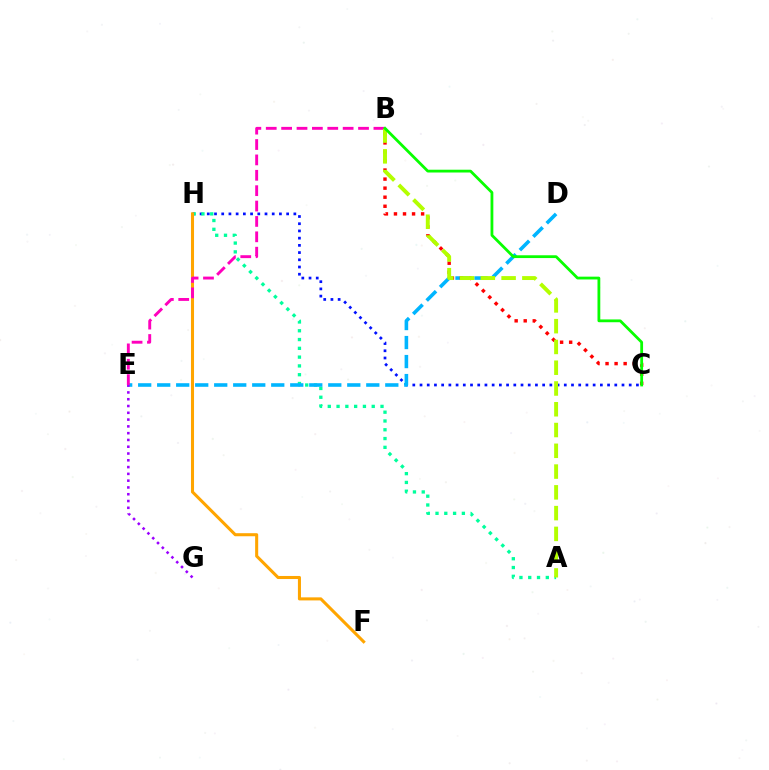{('C', 'H'): [{'color': '#0010ff', 'line_style': 'dotted', 'thickness': 1.96}], ('A', 'H'): [{'color': '#00ff9d', 'line_style': 'dotted', 'thickness': 2.39}], ('F', 'H'): [{'color': '#ffa500', 'line_style': 'solid', 'thickness': 2.2}], ('D', 'E'): [{'color': '#00b5ff', 'line_style': 'dashed', 'thickness': 2.58}], ('B', 'C'): [{'color': '#ff0000', 'line_style': 'dotted', 'thickness': 2.46}, {'color': '#08ff00', 'line_style': 'solid', 'thickness': 2.01}], ('B', 'E'): [{'color': '#ff00bd', 'line_style': 'dashed', 'thickness': 2.09}], ('A', 'B'): [{'color': '#b3ff00', 'line_style': 'dashed', 'thickness': 2.82}], ('E', 'G'): [{'color': '#9b00ff', 'line_style': 'dotted', 'thickness': 1.84}]}